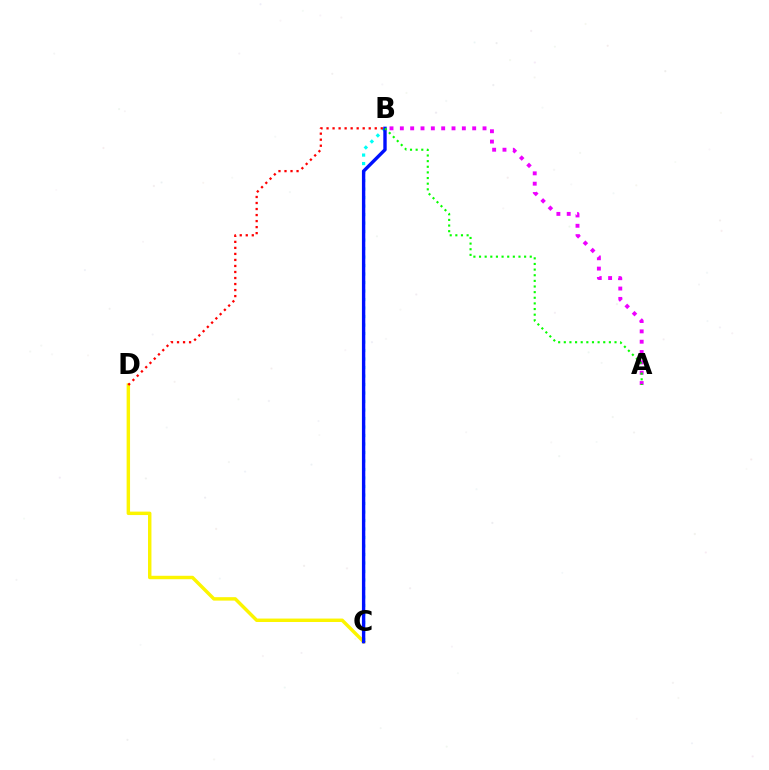{('B', 'C'): [{'color': '#00fff6', 'line_style': 'dotted', 'thickness': 2.31}, {'color': '#0010ff', 'line_style': 'solid', 'thickness': 2.43}], ('C', 'D'): [{'color': '#fcf500', 'line_style': 'solid', 'thickness': 2.47}], ('A', 'B'): [{'color': '#ee00ff', 'line_style': 'dotted', 'thickness': 2.81}, {'color': '#08ff00', 'line_style': 'dotted', 'thickness': 1.53}], ('B', 'D'): [{'color': '#ff0000', 'line_style': 'dotted', 'thickness': 1.64}]}